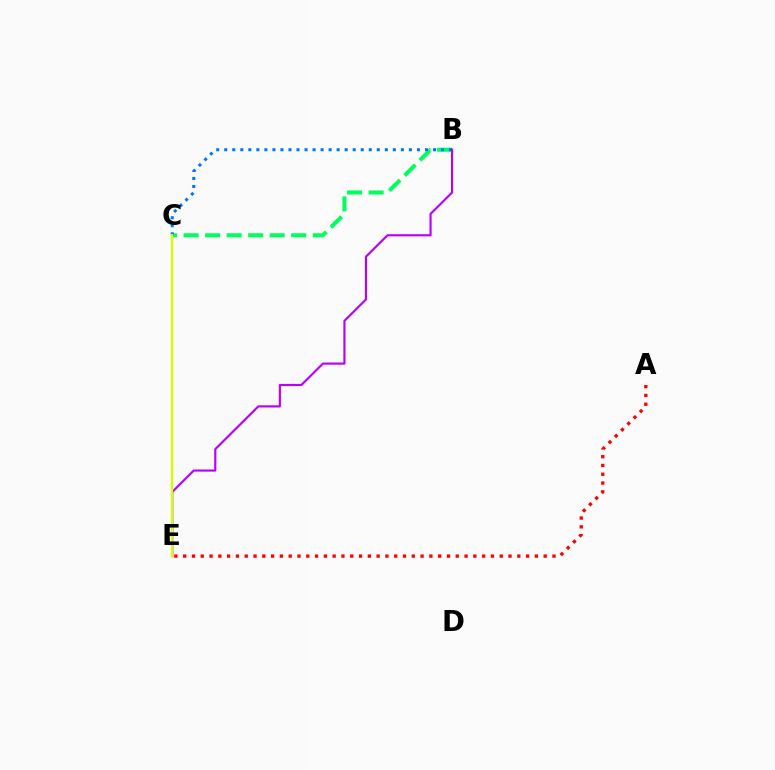{('B', 'C'): [{'color': '#00ff5c', 'line_style': 'dashed', 'thickness': 2.92}, {'color': '#0074ff', 'line_style': 'dotted', 'thickness': 2.18}], ('A', 'E'): [{'color': '#ff0000', 'line_style': 'dotted', 'thickness': 2.39}], ('B', 'E'): [{'color': '#b900ff', 'line_style': 'solid', 'thickness': 1.55}], ('C', 'E'): [{'color': '#d1ff00', 'line_style': 'solid', 'thickness': 1.67}]}